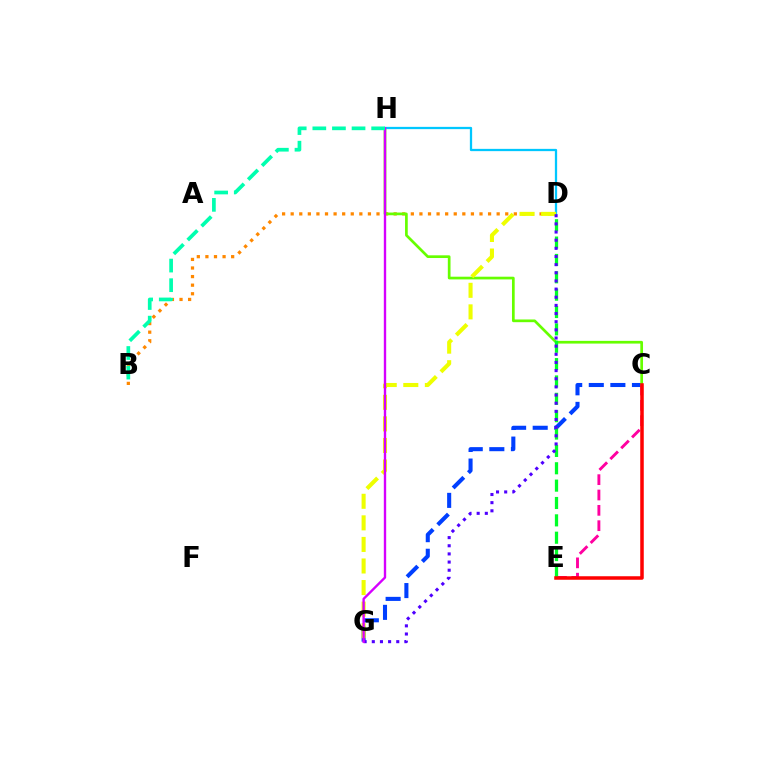{('B', 'D'): [{'color': '#ff8800', 'line_style': 'dotted', 'thickness': 2.33}], ('C', 'G'): [{'color': '#003fff', 'line_style': 'dashed', 'thickness': 2.93}], ('C', 'H'): [{'color': '#66ff00', 'line_style': 'solid', 'thickness': 1.95}], ('D', 'H'): [{'color': '#00c7ff', 'line_style': 'solid', 'thickness': 1.64}], ('C', 'E'): [{'color': '#ff00a0', 'line_style': 'dashed', 'thickness': 2.08}, {'color': '#ff0000', 'line_style': 'solid', 'thickness': 2.53}], ('D', 'G'): [{'color': '#eeff00', 'line_style': 'dashed', 'thickness': 2.93}, {'color': '#4f00ff', 'line_style': 'dotted', 'thickness': 2.21}], ('D', 'E'): [{'color': '#00ff27', 'line_style': 'dashed', 'thickness': 2.36}], ('G', 'H'): [{'color': '#d600ff', 'line_style': 'solid', 'thickness': 1.7}], ('B', 'H'): [{'color': '#00ffaf', 'line_style': 'dashed', 'thickness': 2.66}]}